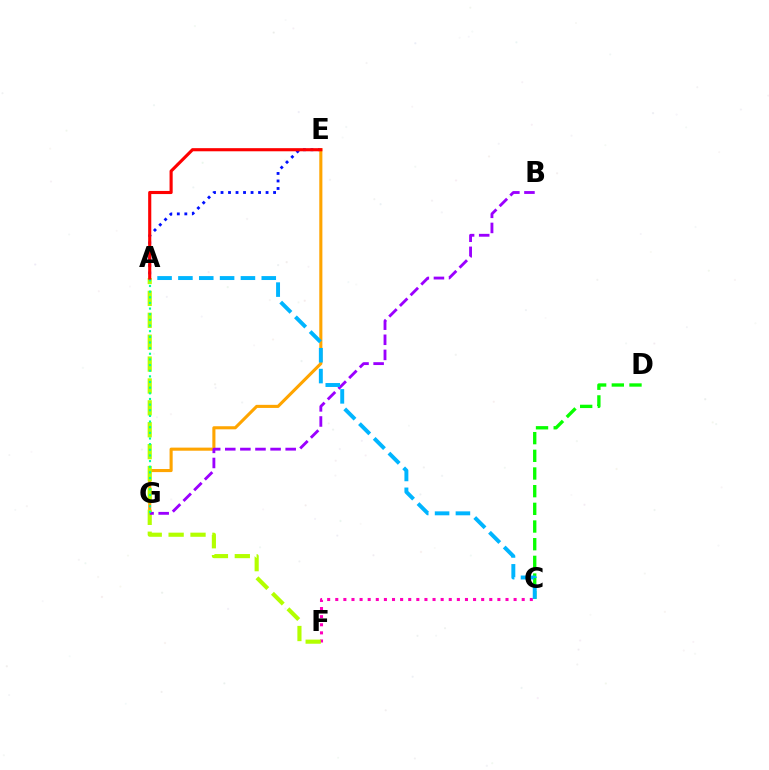{('A', 'E'): [{'color': '#0010ff', 'line_style': 'dotted', 'thickness': 2.04}, {'color': '#ff0000', 'line_style': 'solid', 'thickness': 2.25}], ('C', 'D'): [{'color': '#08ff00', 'line_style': 'dashed', 'thickness': 2.4}], ('E', 'G'): [{'color': '#ffa500', 'line_style': 'solid', 'thickness': 2.22}], ('C', 'F'): [{'color': '#ff00bd', 'line_style': 'dotted', 'thickness': 2.2}], ('A', 'F'): [{'color': '#b3ff00', 'line_style': 'dashed', 'thickness': 2.97}], ('B', 'G'): [{'color': '#9b00ff', 'line_style': 'dashed', 'thickness': 2.05}], ('A', 'G'): [{'color': '#00ff9d', 'line_style': 'dotted', 'thickness': 1.53}], ('A', 'C'): [{'color': '#00b5ff', 'line_style': 'dashed', 'thickness': 2.83}]}